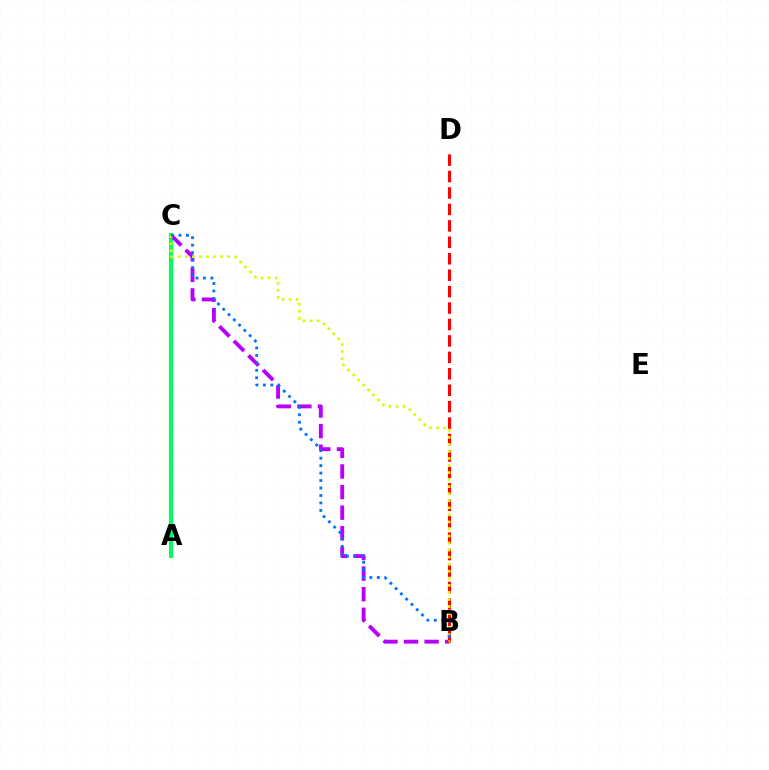{('A', 'C'): [{'color': '#00ff5c', 'line_style': 'solid', 'thickness': 2.92}], ('B', 'C'): [{'color': '#b900ff', 'line_style': 'dashed', 'thickness': 2.8}, {'color': '#d1ff00', 'line_style': 'dotted', 'thickness': 1.92}, {'color': '#0074ff', 'line_style': 'dotted', 'thickness': 2.03}], ('B', 'D'): [{'color': '#ff0000', 'line_style': 'dashed', 'thickness': 2.23}]}